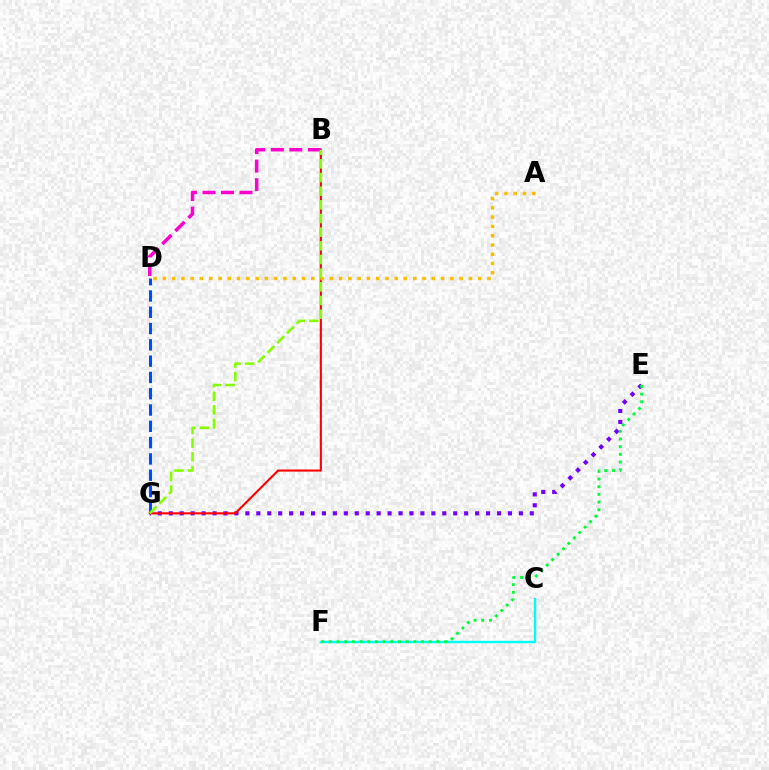{('D', 'G'): [{'color': '#004bff', 'line_style': 'dashed', 'thickness': 2.21}], ('E', 'G'): [{'color': '#7200ff', 'line_style': 'dotted', 'thickness': 2.97}], ('C', 'F'): [{'color': '#00fff6', 'line_style': 'solid', 'thickness': 1.73}], ('E', 'F'): [{'color': '#00ff39', 'line_style': 'dotted', 'thickness': 2.09}], ('B', 'G'): [{'color': '#ff0000', 'line_style': 'solid', 'thickness': 1.53}, {'color': '#84ff00', 'line_style': 'dashed', 'thickness': 1.86}], ('B', 'D'): [{'color': '#ff00cf', 'line_style': 'dashed', 'thickness': 2.52}], ('A', 'D'): [{'color': '#ffbd00', 'line_style': 'dotted', 'thickness': 2.52}]}